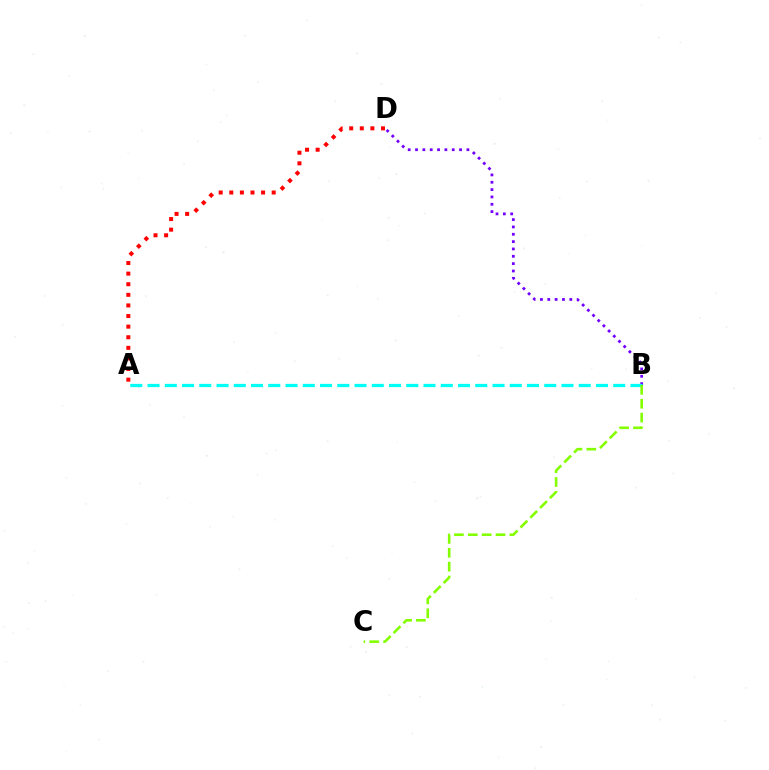{('B', 'D'): [{'color': '#7200ff', 'line_style': 'dotted', 'thickness': 1.99}], ('A', 'B'): [{'color': '#00fff6', 'line_style': 'dashed', 'thickness': 2.34}], ('A', 'D'): [{'color': '#ff0000', 'line_style': 'dotted', 'thickness': 2.88}], ('B', 'C'): [{'color': '#84ff00', 'line_style': 'dashed', 'thickness': 1.89}]}